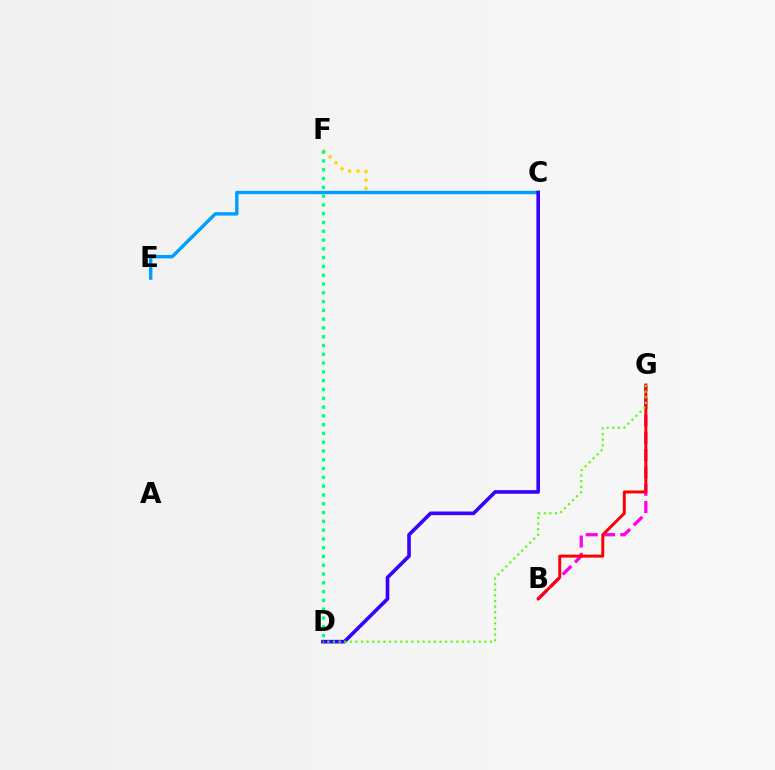{('C', 'F'): [{'color': '#ffd500', 'line_style': 'dotted', 'thickness': 2.3}], ('B', 'G'): [{'color': '#ff00ed', 'line_style': 'dashed', 'thickness': 2.35}, {'color': '#ff0000', 'line_style': 'solid', 'thickness': 2.12}], ('C', 'E'): [{'color': '#009eff', 'line_style': 'solid', 'thickness': 2.45}], ('C', 'D'): [{'color': '#3700ff', 'line_style': 'solid', 'thickness': 2.6}], ('D', 'G'): [{'color': '#4fff00', 'line_style': 'dotted', 'thickness': 1.52}], ('D', 'F'): [{'color': '#00ff86', 'line_style': 'dotted', 'thickness': 2.39}]}